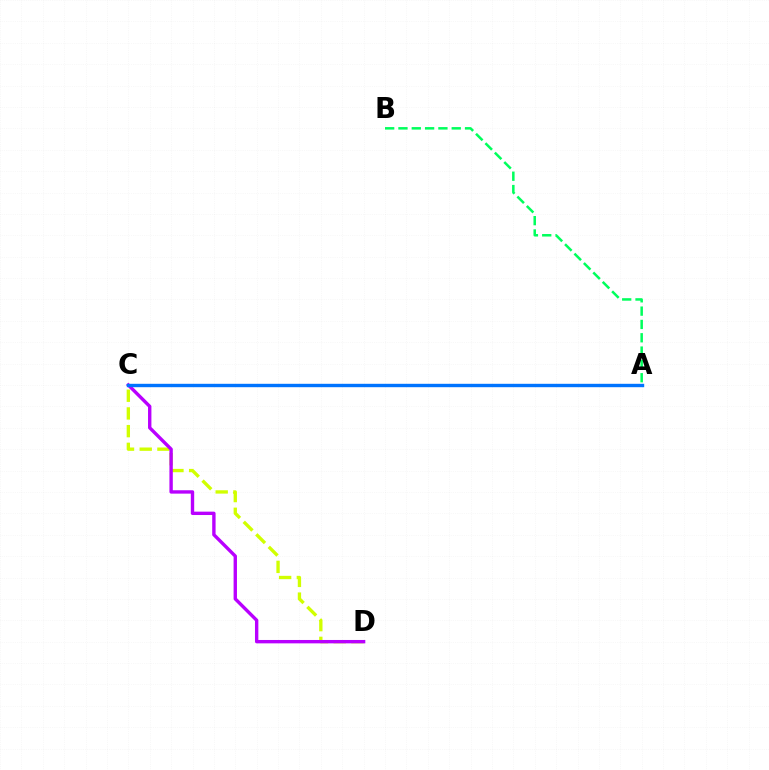{('C', 'D'): [{'color': '#d1ff00', 'line_style': 'dashed', 'thickness': 2.41}, {'color': '#b900ff', 'line_style': 'solid', 'thickness': 2.43}], ('A', 'C'): [{'color': '#ff0000', 'line_style': 'dashed', 'thickness': 2.01}, {'color': '#0074ff', 'line_style': 'solid', 'thickness': 2.44}], ('A', 'B'): [{'color': '#00ff5c', 'line_style': 'dashed', 'thickness': 1.81}]}